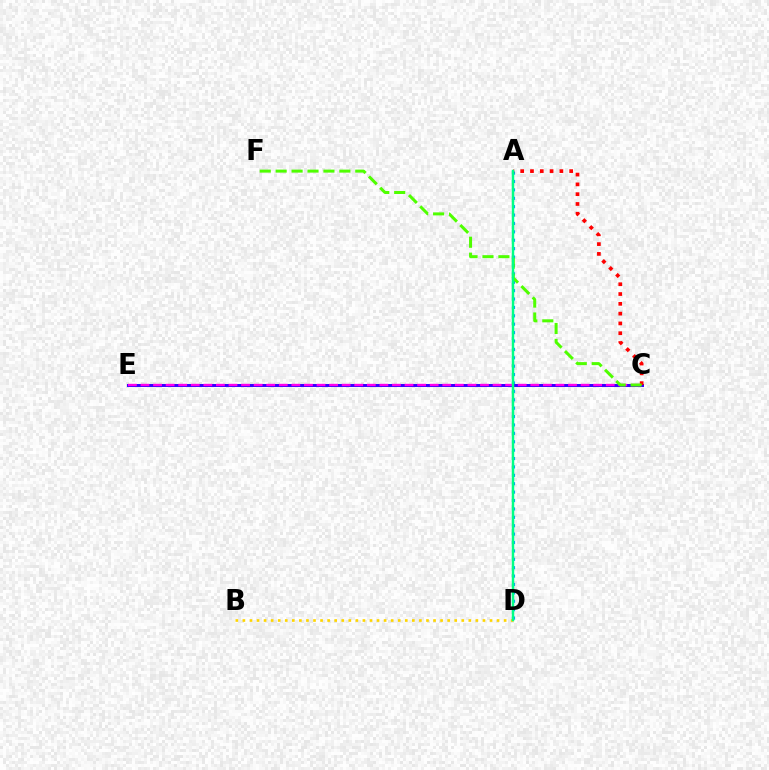{('A', 'D'): [{'color': '#009eff', 'line_style': 'dotted', 'thickness': 2.28}, {'color': '#00ff86', 'line_style': 'solid', 'thickness': 1.78}], ('C', 'E'): [{'color': '#3700ff', 'line_style': 'solid', 'thickness': 2.14}, {'color': '#ff00ed', 'line_style': 'dashed', 'thickness': 1.71}], ('A', 'C'): [{'color': '#ff0000', 'line_style': 'dotted', 'thickness': 2.66}], ('B', 'D'): [{'color': '#ffd500', 'line_style': 'dotted', 'thickness': 1.92}], ('C', 'F'): [{'color': '#4fff00', 'line_style': 'dashed', 'thickness': 2.16}]}